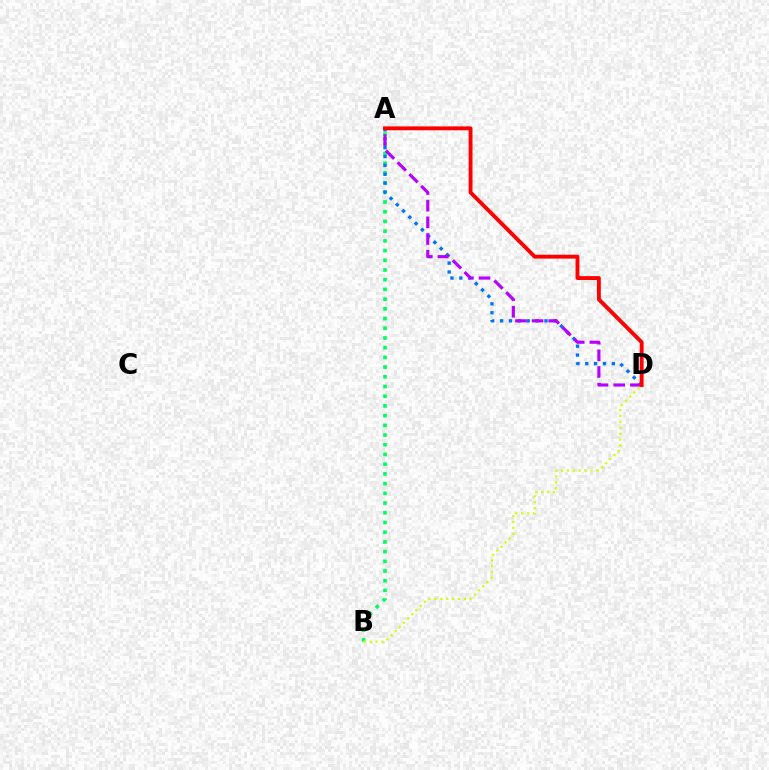{('A', 'B'): [{'color': '#00ff5c', 'line_style': 'dotted', 'thickness': 2.64}], ('A', 'D'): [{'color': '#0074ff', 'line_style': 'dotted', 'thickness': 2.41}, {'color': '#b900ff', 'line_style': 'dashed', 'thickness': 2.26}, {'color': '#ff0000', 'line_style': 'solid', 'thickness': 2.79}], ('B', 'D'): [{'color': '#d1ff00', 'line_style': 'dotted', 'thickness': 1.6}]}